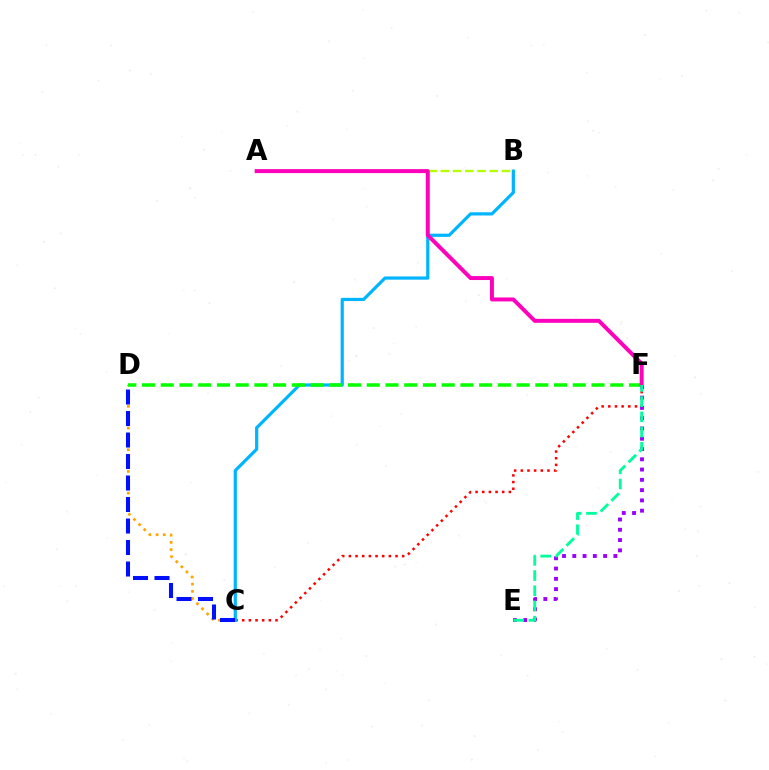{('A', 'B'): [{'color': '#b3ff00', 'line_style': 'dashed', 'thickness': 1.66}], ('C', 'D'): [{'color': '#ffa500', 'line_style': 'dotted', 'thickness': 1.96}, {'color': '#0010ff', 'line_style': 'dashed', 'thickness': 2.92}], ('C', 'F'): [{'color': '#ff0000', 'line_style': 'dotted', 'thickness': 1.81}], ('B', 'C'): [{'color': '#00b5ff', 'line_style': 'solid', 'thickness': 2.31}], ('D', 'F'): [{'color': '#08ff00', 'line_style': 'dashed', 'thickness': 2.54}], ('E', 'F'): [{'color': '#9b00ff', 'line_style': 'dotted', 'thickness': 2.79}, {'color': '#00ff9d', 'line_style': 'dashed', 'thickness': 2.07}], ('A', 'F'): [{'color': '#ff00bd', 'line_style': 'solid', 'thickness': 2.85}]}